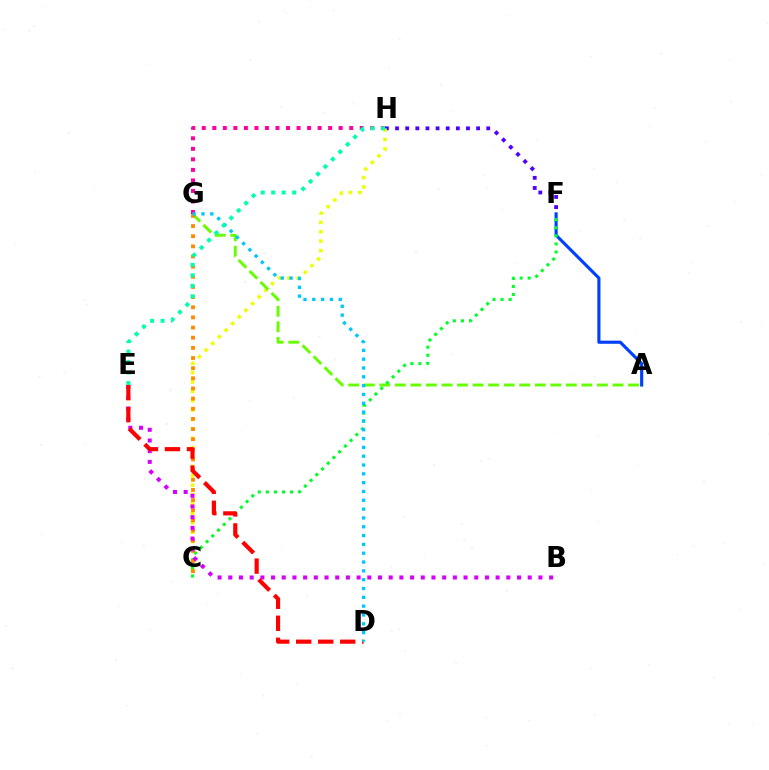{('G', 'H'): [{'color': '#ff00a0', 'line_style': 'dotted', 'thickness': 2.86}], ('F', 'H'): [{'color': '#4f00ff', 'line_style': 'dotted', 'thickness': 2.75}], ('C', 'H'): [{'color': '#eeff00', 'line_style': 'dotted', 'thickness': 2.55}], ('A', 'F'): [{'color': '#003fff', 'line_style': 'solid', 'thickness': 2.25}], ('A', 'G'): [{'color': '#66ff00', 'line_style': 'dashed', 'thickness': 2.11}], ('C', 'F'): [{'color': '#00ff27', 'line_style': 'dotted', 'thickness': 2.2}], ('C', 'G'): [{'color': '#ff8800', 'line_style': 'dotted', 'thickness': 2.76}], ('B', 'E'): [{'color': '#d600ff', 'line_style': 'dotted', 'thickness': 2.91}], ('D', 'E'): [{'color': '#ff0000', 'line_style': 'dashed', 'thickness': 2.99}], ('D', 'G'): [{'color': '#00c7ff', 'line_style': 'dotted', 'thickness': 2.4}], ('E', 'H'): [{'color': '#00ffaf', 'line_style': 'dotted', 'thickness': 2.85}]}